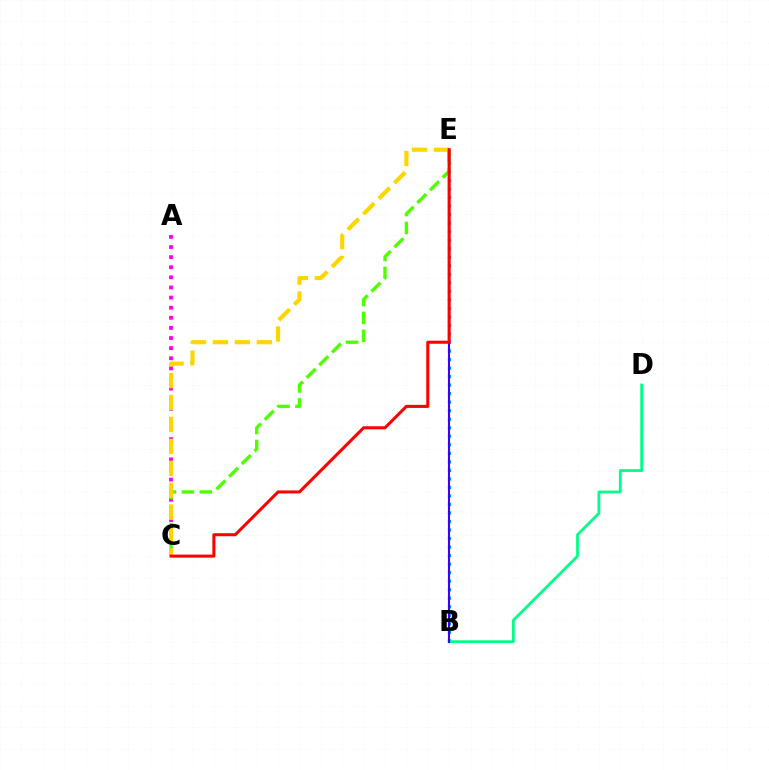{('B', 'E'): [{'color': '#009eff', 'line_style': 'dotted', 'thickness': 2.32}, {'color': '#3700ff', 'line_style': 'solid', 'thickness': 1.51}], ('B', 'D'): [{'color': '#00ff86', 'line_style': 'solid', 'thickness': 2.0}], ('A', 'C'): [{'color': '#ff00ed', 'line_style': 'dotted', 'thickness': 2.75}], ('C', 'E'): [{'color': '#4fff00', 'line_style': 'dashed', 'thickness': 2.44}, {'color': '#ffd500', 'line_style': 'dashed', 'thickness': 2.98}, {'color': '#ff0000', 'line_style': 'solid', 'thickness': 2.19}]}